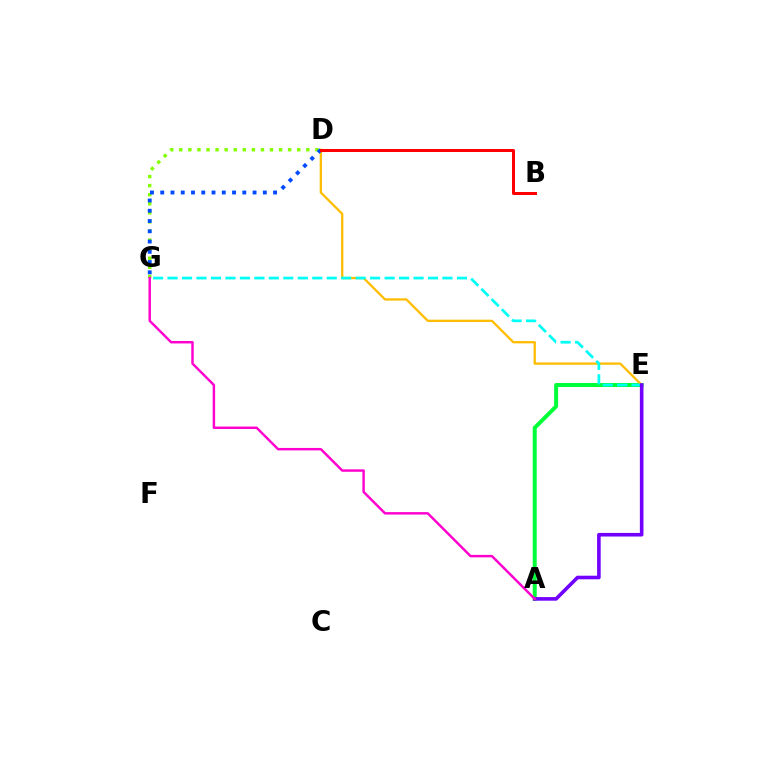{('A', 'E'): [{'color': '#00ff39', 'line_style': 'solid', 'thickness': 2.87}, {'color': '#7200ff', 'line_style': 'solid', 'thickness': 2.59}], ('D', 'E'): [{'color': '#ffbd00', 'line_style': 'solid', 'thickness': 1.65}], ('D', 'G'): [{'color': '#84ff00', 'line_style': 'dotted', 'thickness': 2.46}, {'color': '#004bff', 'line_style': 'dotted', 'thickness': 2.79}], ('E', 'G'): [{'color': '#00fff6', 'line_style': 'dashed', 'thickness': 1.97}], ('B', 'D'): [{'color': '#ff0000', 'line_style': 'solid', 'thickness': 2.16}], ('A', 'G'): [{'color': '#ff00cf', 'line_style': 'solid', 'thickness': 1.76}]}